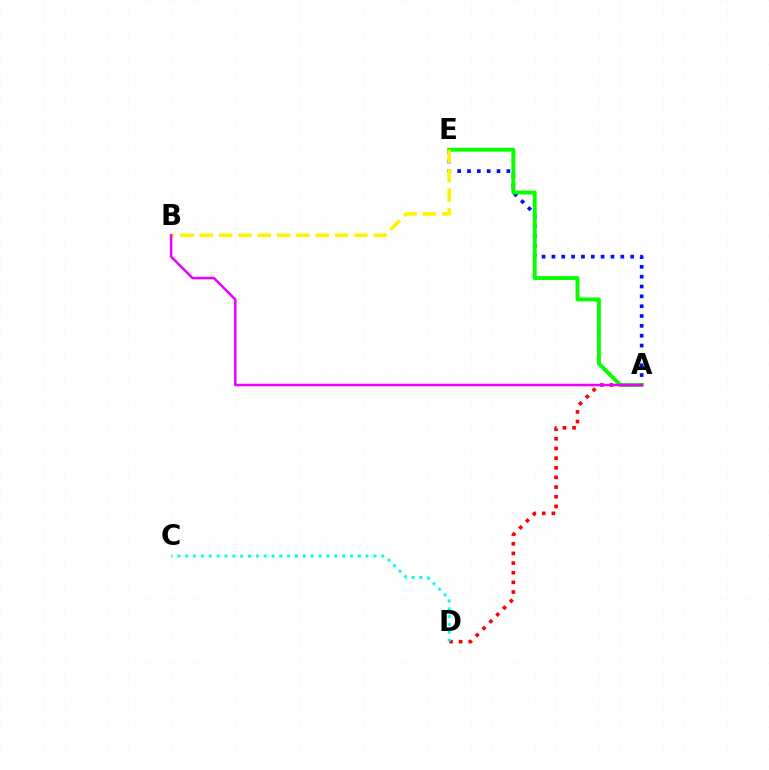{('A', 'D'): [{'color': '#ff0000', 'line_style': 'dotted', 'thickness': 2.62}], ('A', 'E'): [{'color': '#0010ff', 'line_style': 'dotted', 'thickness': 2.67}, {'color': '#08ff00', 'line_style': 'solid', 'thickness': 2.82}], ('B', 'E'): [{'color': '#fcf500', 'line_style': 'dashed', 'thickness': 2.63}], ('A', 'B'): [{'color': '#ee00ff', 'line_style': 'solid', 'thickness': 1.8}], ('C', 'D'): [{'color': '#00fff6', 'line_style': 'dotted', 'thickness': 2.13}]}